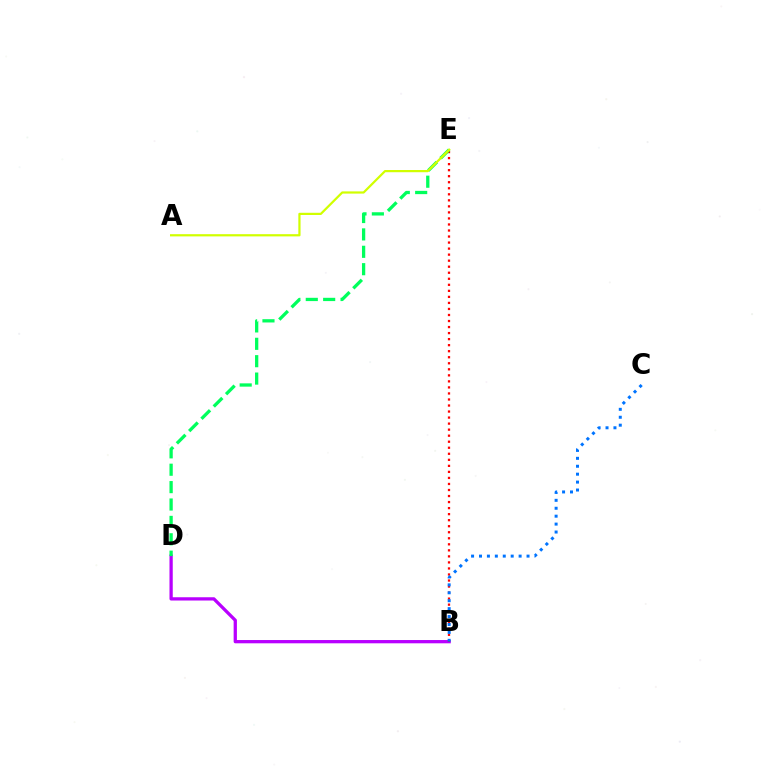{('B', 'D'): [{'color': '#b900ff', 'line_style': 'solid', 'thickness': 2.36}], ('B', 'E'): [{'color': '#ff0000', 'line_style': 'dotted', 'thickness': 1.64}], ('D', 'E'): [{'color': '#00ff5c', 'line_style': 'dashed', 'thickness': 2.36}], ('A', 'E'): [{'color': '#d1ff00', 'line_style': 'solid', 'thickness': 1.59}], ('B', 'C'): [{'color': '#0074ff', 'line_style': 'dotted', 'thickness': 2.15}]}